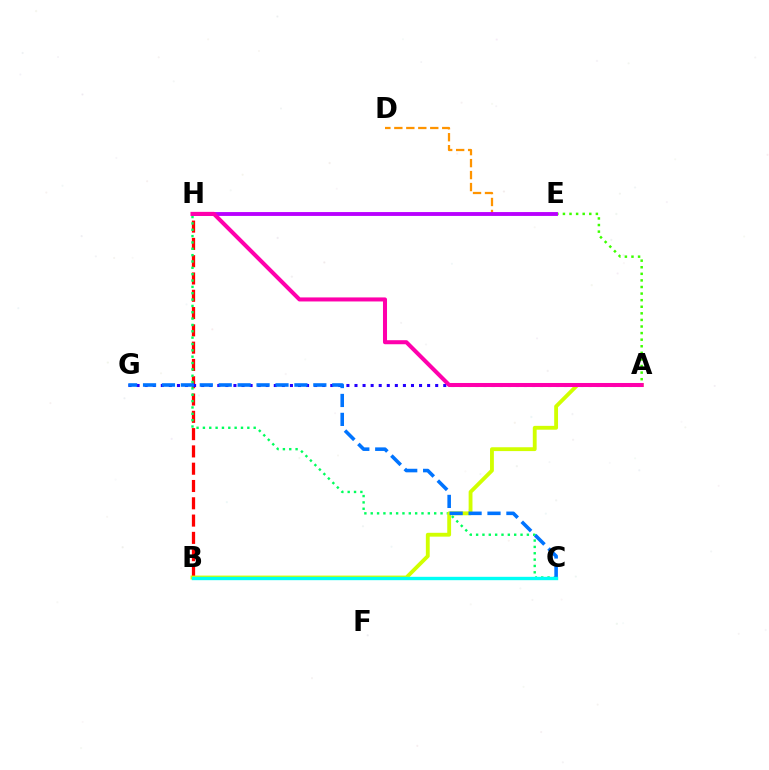{('B', 'H'): [{'color': '#ff0000', 'line_style': 'dashed', 'thickness': 2.35}], ('A', 'G'): [{'color': '#2500ff', 'line_style': 'dotted', 'thickness': 2.19}], ('A', 'E'): [{'color': '#3dff00', 'line_style': 'dotted', 'thickness': 1.79}], ('D', 'E'): [{'color': '#ff9400', 'line_style': 'dashed', 'thickness': 1.63}], ('C', 'H'): [{'color': '#00ff5c', 'line_style': 'dotted', 'thickness': 1.72}], ('E', 'H'): [{'color': '#b900ff', 'line_style': 'solid', 'thickness': 2.78}], ('A', 'B'): [{'color': '#d1ff00', 'line_style': 'solid', 'thickness': 2.77}], ('A', 'H'): [{'color': '#ff00ac', 'line_style': 'solid', 'thickness': 2.91}], ('C', 'G'): [{'color': '#0074ff', 'line_style': 'dashed', 'thickness': 2.57}], ('B', 'C'): [{'color': '#00fff6', 'line_style': 'solid', 'thickness': 2.42}]}